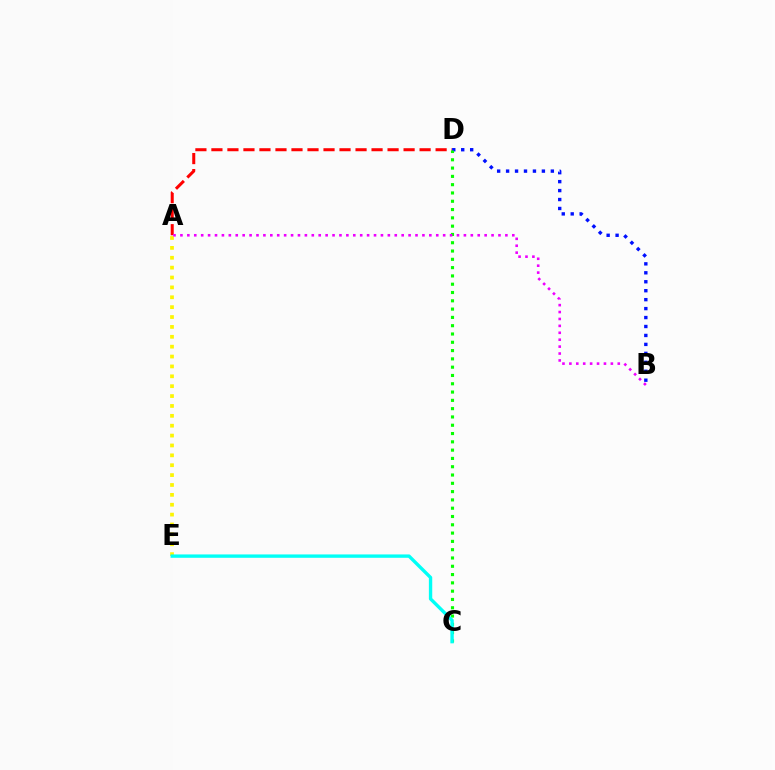{('A', 'D'): [{'color': '#ff0000', 'line_style': 'dashed', 'thickness': 2.18}], ('B', 'D'): [{'color': '#0010ff', 'line_style': 'dotted', 'thickness': 2.43}], ('C', 'D'): [{'color': '#08ff00', 'line_style': 'dotted', 'thickness': 2.25}], ('A', 'E'): [{'color': '#fcf500', 'line_style': 'dotted', 'thickness': 2.68}], ('A', 'B'): [{'color': '#ee00ff', 'line_style': 'dotted', 'thickness': 1.88}], ('C', 'E'): [{'color': '#00fff6', 'line_style': 'solid', 'thickness': 2.42}]}